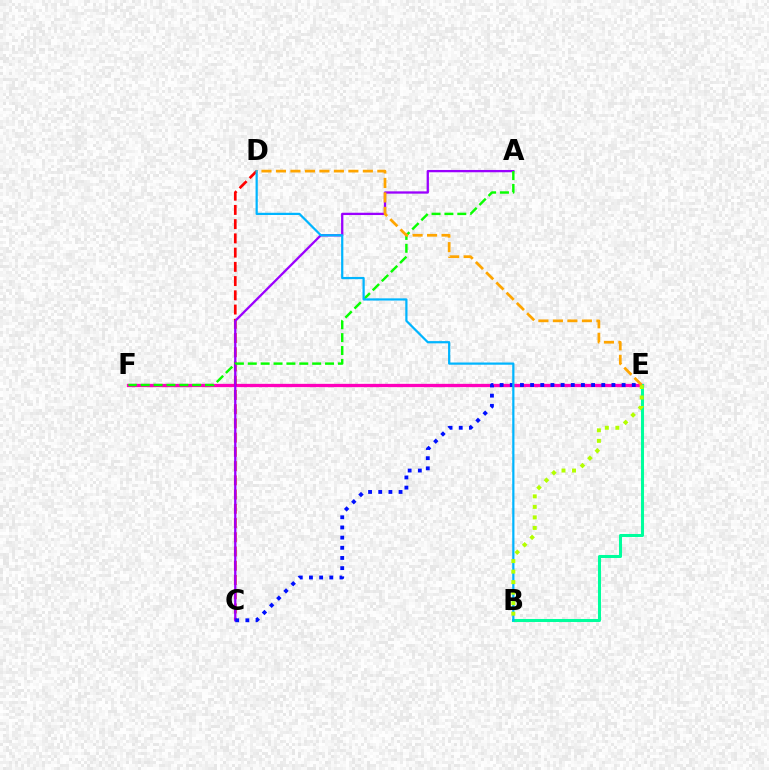{('E', 'F'): [{'color': '#ff00bd', 'line_style': 'solid', 'thickness': 2.37}], ('C', 'D'): [{'color': '#ff0000', 'line_style': 'dashed', 'thickness': 1.93}], ('A', 'C'): [{'color': '#9b00ff', 'line_style': 'solid', 'thickness': 1.65}], ('A', 'F'): [{'color': '#08ff00', 'line_style': 'dashed', 'thickness': 1.75}], ('B', 'E'): [{'color': '#00ff9d', 'line_style': 'solid', 'thickness': 2.19}, {'color': '#b3ff00', 'line_style': 'dotted', 'thickness': 2.86}], ('C', 'E'): [{'color': '#0010ff', 'line_style': 'dotted', 'thickness': 2.76}], ('B', 'D'): [{'color': '#00b5ff', 'line_style': 'solid', 'thickness': 1.6}], ('D', 'E'): [{'color': '#ffa500', 'line_style': 'dashed', 'thickness': 1.97}]}